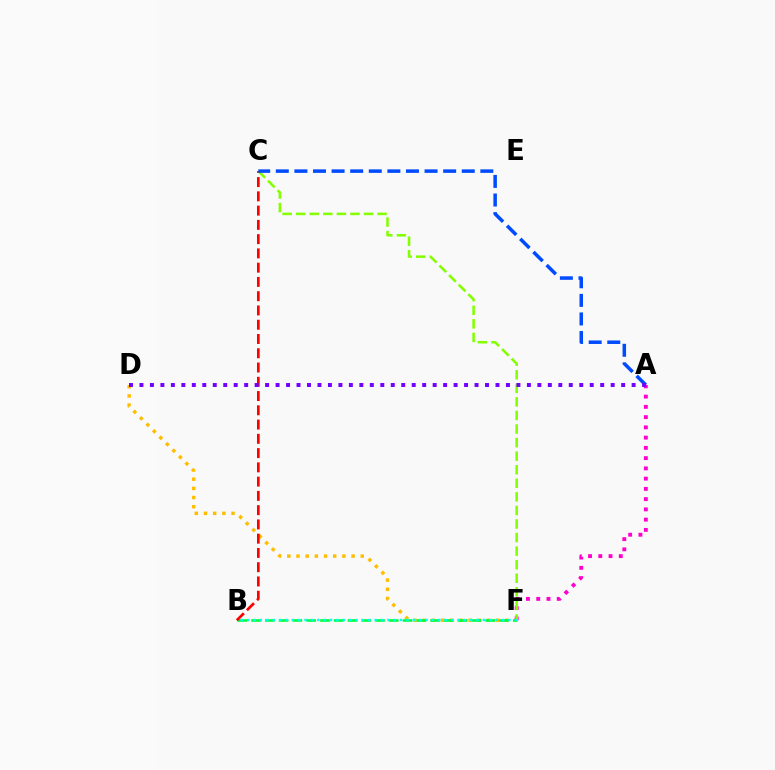{('D', 'F'): [{'color': '#ffbd00', 'line_style': 'dotted', 'thickness': 2.49}], ('A', 'F'): [{'color': '#ff00cf', 'line_style': 'dotted', 'thickness': 2.79}], ('C', 'F'): [{'color': '#84ff00', 'line_style': 'dashed', 'thickness': 1.84}], ('B', 'F'): [{'color': '#00ff39', 'line_style': 'dashed', 'thickness': 1.87}, {'color': '#00fff6', 'line_style': 'dotted', 'thickness': 1.73}], ('B', 'C'): [{'color': '#ff0000', 'line_style': 'dashed', 'thickness': 1.94}], ('A', 'C'): [{'color': '#004bff', 'line_style': 'dashed', 'thickness': 2.53}], ('A', 'D'): [{'color': '#7200ff', 'line_style': 'dotted', 'thickness': 2.85}]}